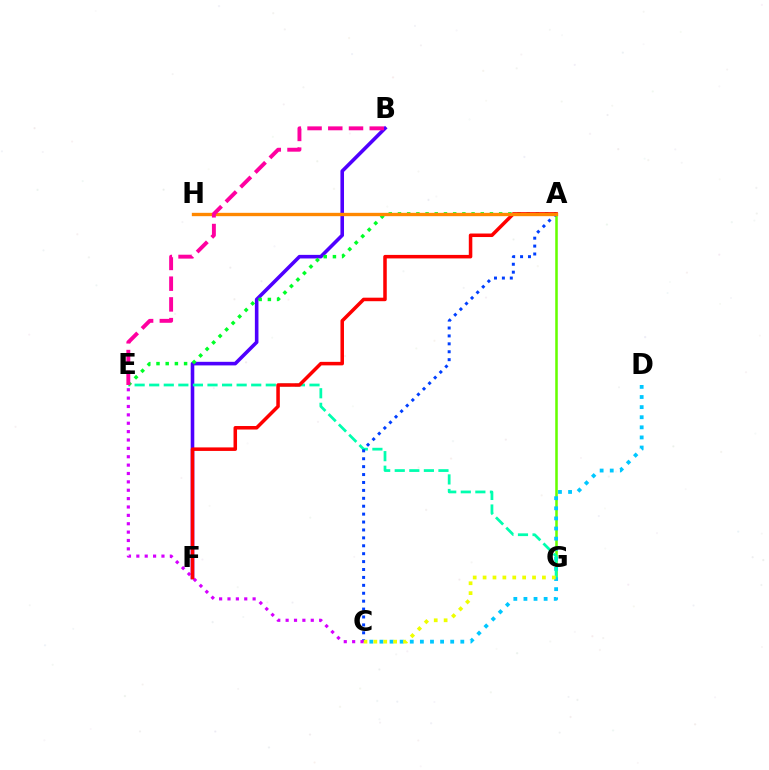{('B', 'F'): [{'color': '#4f00ff', 'line_style': 'solid', 'thickness': 2.58}], ('A', 'G'): [{'color': '#66ff00', 'line_style': 'solid', 'thickness': 1.83}], ('C', 'D'): [{'color': '#00c7ff', 'line_style': 'dotted', 'thickness': 2.75}], ('E', 'G'): [{'color': '#00ffaf', 'line_style': 'dashed', 'thickness': 1.98}], ('A', 'C'): [{'color': '#003fff', 'line_style': 'dotted', 'thickness': 2.15}], ('C', 'G'): [{'color': '#eeff00', 'line_style': 'dotted', 'thickness': 2.69}], ('A', 'E'): [{'color': '#00ff27', 'line_style': 'dotted', 'thickness': 2.5}], ('C', 'E'): [{'color': '#d600ff', 'line_style': 'dotted', 'thickness': 2.28}], ('A', 'F'): [{'color': '#ff0000', 'line_style': 'solid', 'thickness': 2.53}], ('A', 'H'): [{'color': '#ff8800', 'line_style': 'solid', 'thickness': 2.41}], ('B', 'E'): [{'color': '#ff00a0', 'line_style': 'dashed', 'thickness': 2.82}]}